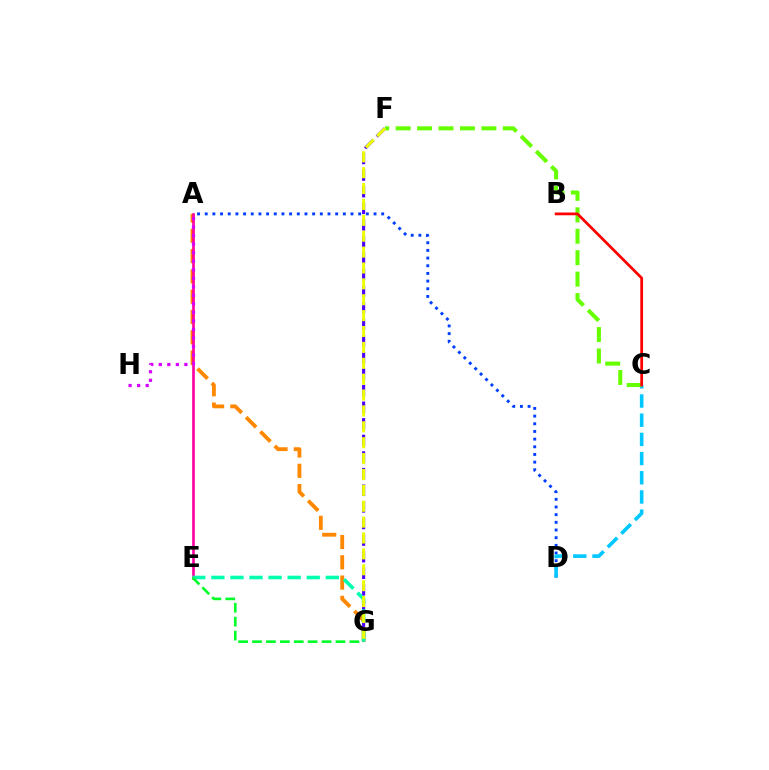{('A', 'D'): [{'color': '#003fff', 'line_style': 'dotted', 'thickness': 2.08}], ('F', 'G'): [{'color': '#4f00ff', 'line_style': 'dashed', 'thickness': 2.25}, {'color': '#eeff00', 'line_style': 'dashed', 'thickness': 2.16}], ('C', 'D'): [{'color': '#00c7ff', 'line_style': 'dashed', 'thickness': 2.61}], ('C', 'F'): [{'color': '#66ff00', 'line_style': 'dashed', 'thickness': 2.91}], ('A', 'G'): [{'color': '#ff8800', 'line_style': 'dashed', 'thickness': 2.76}], ('A', 'E'): [{'color': '#ff00a0', 'line_style': 'solid', 'thickness': 1.91}], ('E', 'G'): [{'color': '#00ffaf', 'line_style': 'dashed', 'thickness': 2.59}, {'color': '#00ff27', 'line_style': 'dashed', 'thickness': 1.89}], ('B', 'C'): [{'color': '#ff0000', 'line_style': 'solid', 'thickness': 1.98}], ('A', 'H'): [{'color': '#d600ff', 'line_style': 'dotted', 'thickness': 2.32}]}